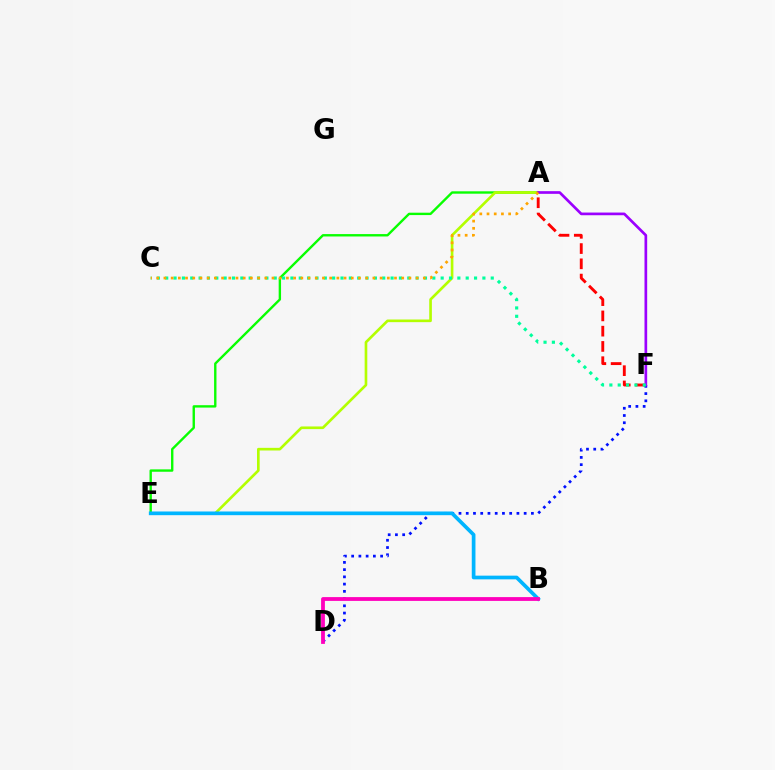{('A', 'E'): [{'color': '#08ff00', 'line_style': 'solid', 'thickness': 1.71}, {'color': '#b3ff00', 'line_style': 'solid', 'thickness': 1.91}], ('A', 'F'): [{'color': '#ff0000', 'line_style': 'dashed', 'thickness': 2.07}, {'color': '#9b00ff', 'line_style': 'solid', 'thickness': 1.93}], ('D', 'F'): [{'color': '#0010ff', 'line_style': 'dotted', 'thickness': 1.97}], ('B', 'E'): [{'color': '#00b5ff', 'line_style': 'solid', 'thickness': 2.66}], ('C', 'F'): [{'color': '#00ff9d', 'line_style': 'dotted', 'thickness': 2.27}], ('B', 'D'): [{'color': '#ff00bd', 'line_style': 'solid', 'thickness': 2.73}], ('A', 'C'): [{'color': '#ffa500', 'line_style': 'dotted', 'thickness': 1.96}]}